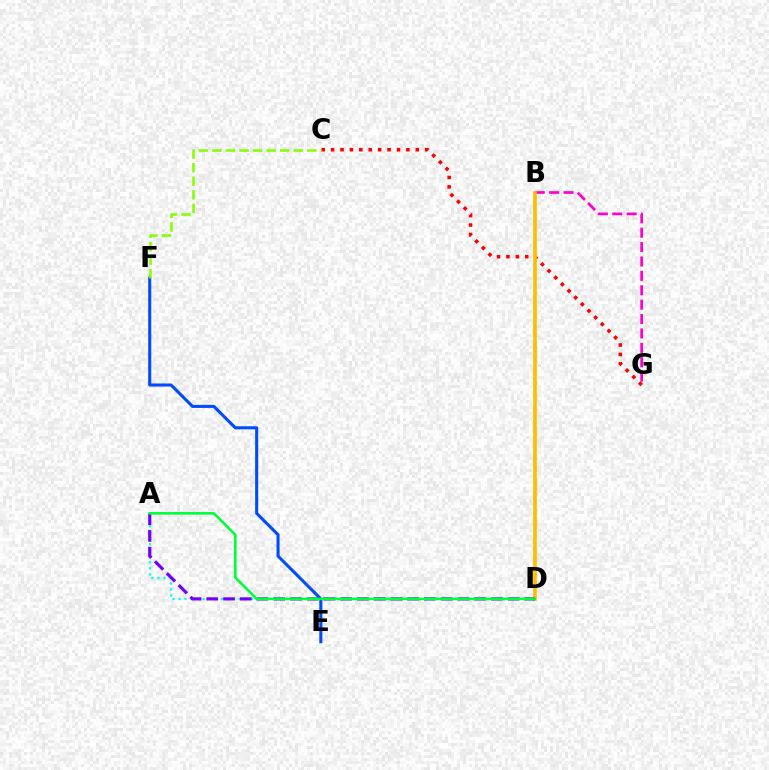{('A', 'D'): [{'color': '#00fff6', 'line_style': 'dotted', 'thickness': 1.64}, {'color': '#7200ff', 'line_style': 'dashed', 'thickness': 2.27}, {'color': '#00ff39', 'line_style': 'solid', 'thickness': 1.88}], ('E', 'F'): [{'color': '#004bff', 'line_style': 'solid', 'thickness': 2.2}], ('B', 'G'): [{'color': '#ff00cf', 'line_style': 'dashed', 'thickness': 1.96}], ('C', 'G'): [{'color': '#ff0000', 'line_style': 'dotted', 'thickness': 2.56}], ('B', 'D'): [{'color': '#ffbd00', 'line_style': 'solid', 'thickness': 2.62}], ('C', 'F'): [{'color': '#84ff00', 'line_style': 'dashed', 'thickness': 1.84}]}